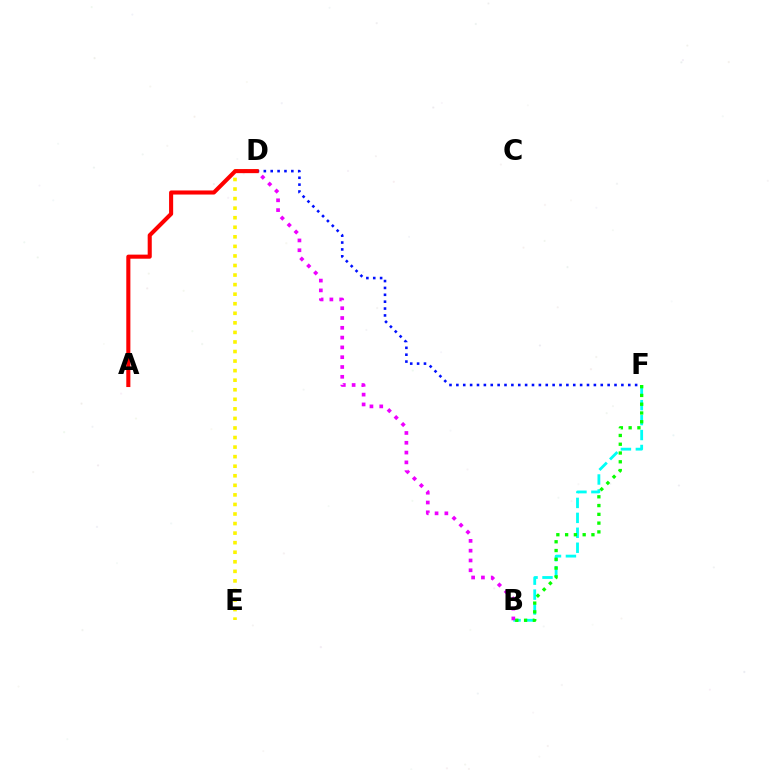{('B', 'F'): [{'color': '#00fff6', 'line_style': 'dashed', 'thickness': 2.03}, {'color': '#08ff00', 'line_style': 'dotted', 'thickness': 2.38}], ('B', 'D'): [{'color': '#ee00ff', 'line_style': 'dotted', 'thickness': 2.66}], ('D', 'F'): [{'color': '#0010ff', 'line_style': 'dotted', 'thickness': 1.87}], ('D', 'E'): [{'color': '#fcf500', 'line_style': 'dotted', 'thickness': 2.6}], ('A', 'D'): [{'color': '#ff0000', 'line_style': 'solid', 'thickness': 2.94}]}